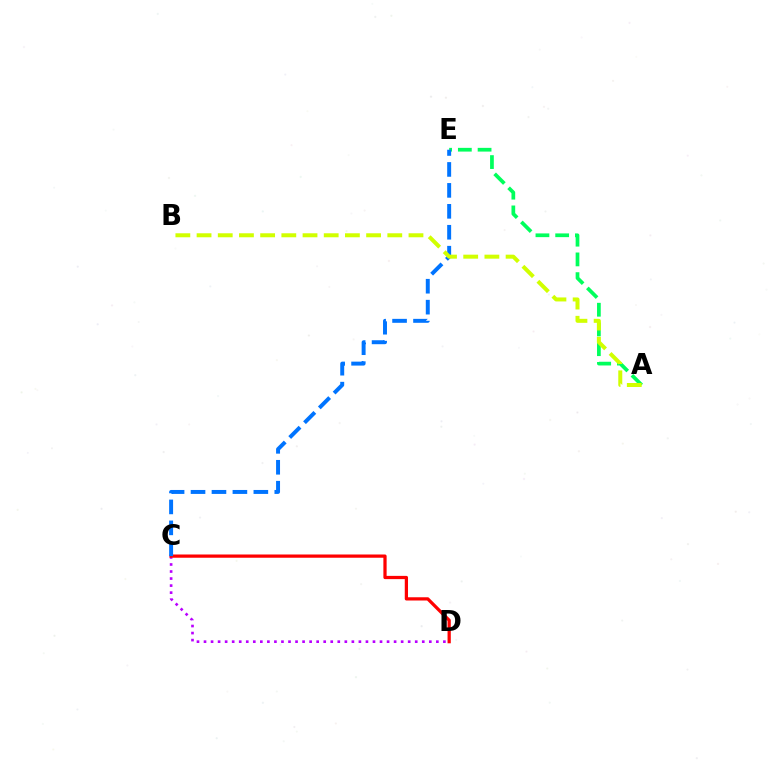{('C', 'D'): [{'color': '#b900ff', 'line_style': 'dotted', 'thickness': 1.91}, {'color': '#ff0000', 'line_style': 'solid', 'thickness': 2.34}], ('A', 'E'): [{'color': '#00ff5c', 'line_style': 'dashed', 'thickness': 2.68}], ('C', 'E'): [{'color': '#0074ff', 'line_style': 'dashed', 'thickness': 2.84}], ('A', 'B'): [{'color': '#d1ff00', 'line_style': 'dashed', 'thickness': 2.88}]}